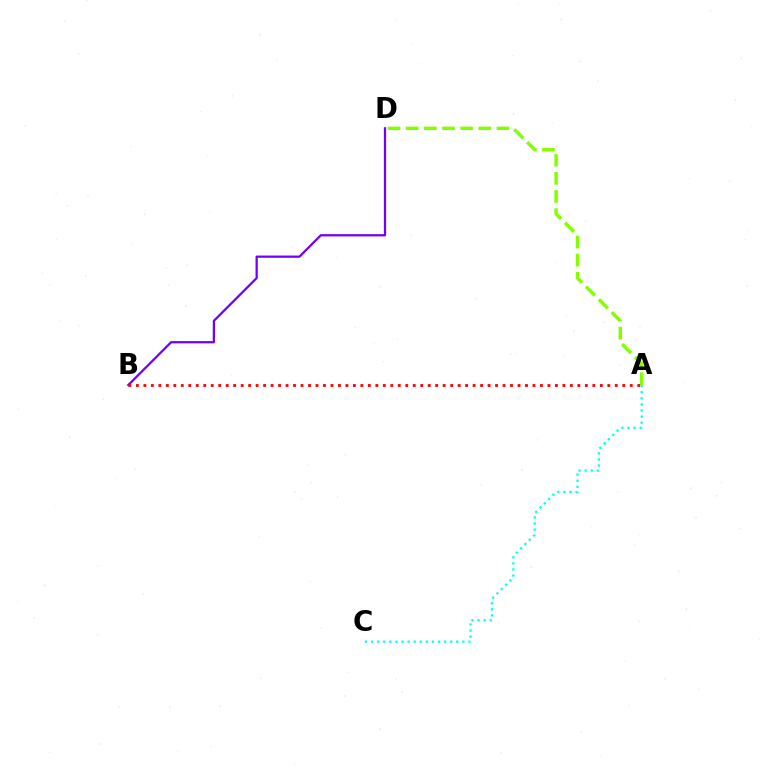{('B', 'D'): [{'color': '#7200ff', 'line_style': 'solid', 'thickness': 1.63}], ('A', 'D'): [{'color': '#84ff00', 'line_style': 'dashed', 'thickness': 2.46}], ('A', 'B'): [{'color': '#ff0000', 'line_style': 'dotted', 'thickness': 2.03}], ('A', 'C'): [{'color': '#00fff6', 'line_style': 'dotted', 'thickness': 1.65}]}